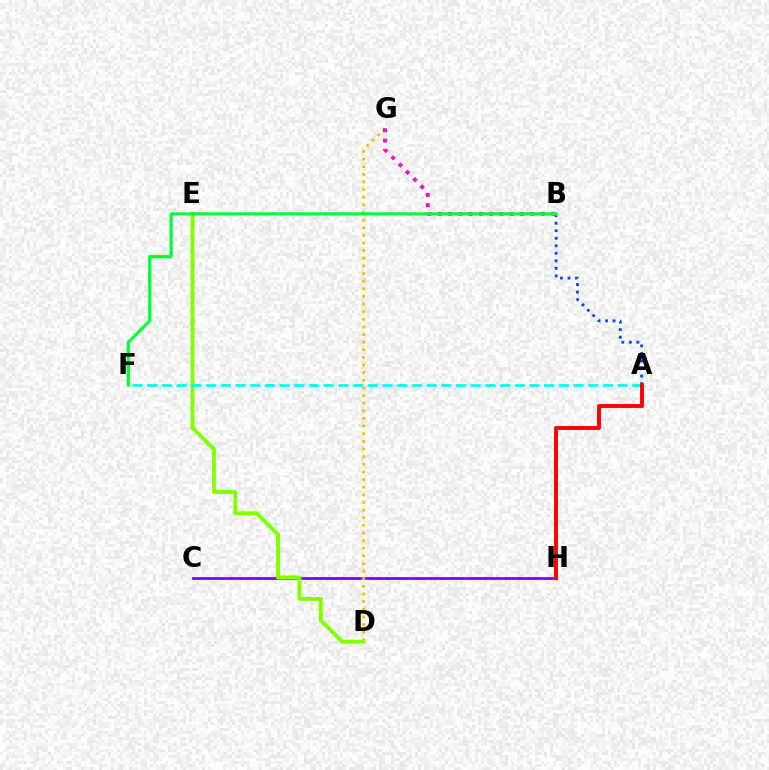{('C', 'H'): [{'color': '#7200ff', 'line_style': 'solid', 'thickness': 1.96}], ('A', 'B'): [{'color': '#004bff', 'line_style': 'dotted', 'thickness': 2.05}], ('D', 'G'): [{'color': '#ffbd00', 'line_style': 'dotted', 'thickness': 2.07}], ('B', 'G'): [{'color': '#ff00cf', 'line_style': 'dotted', 'thickness': 2.8}], ('D', 'E'): [{'color': '#84ff00', 'line_style': 'solid', 'thickness': 2.84}], ('B', 'F'): [{'color': '#00ff39', 'line_style': 'solid', 'thickness': 2.32}], ('A', 'F'): [{'color': '#00fff6', 'line_style': 'dashed', 'thickness': 2.0}], ('A', 'H'): [{'color': '#ff0000', 'line_style': 'solid', 'thickness': 2.8}]}